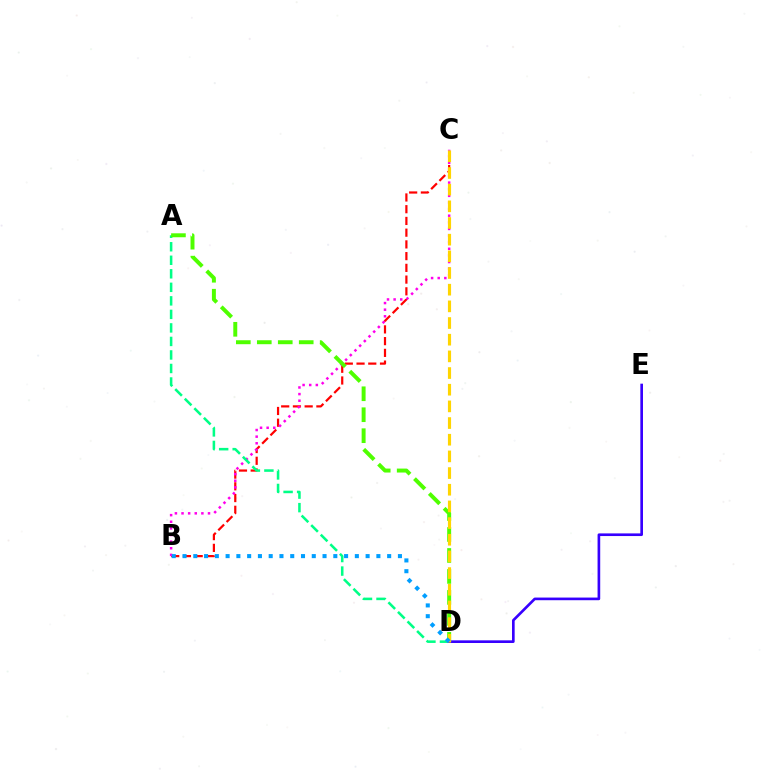{('B', 'C'): [{'color': '#ff0000', 'line_style': 'dashed', 'thickness': 1.59}, {'color': '#ff00ed', 'line_style': 'dotted', 'thickness': 1.8}], ('A', 'D'): [{'color': '#00ff86', 'line_style': 'dashed', 'thickness': 1.84}, {'color': '#4fff00', 'line_style': 'dashed', 'thickness': 2.85}], ('D', 'E'): [{'color': '#3700ff', 'line_style': 'solid', 'thickness': 1.91}], ('C', 'D'): [{'color': '#ffd500', 'line_style': 'dashed', 'thickness': 2.26}], ('B', 'D'): [{'color': '#009eff', 'line_style': 'dotted', 'thickness': 2.93}]}